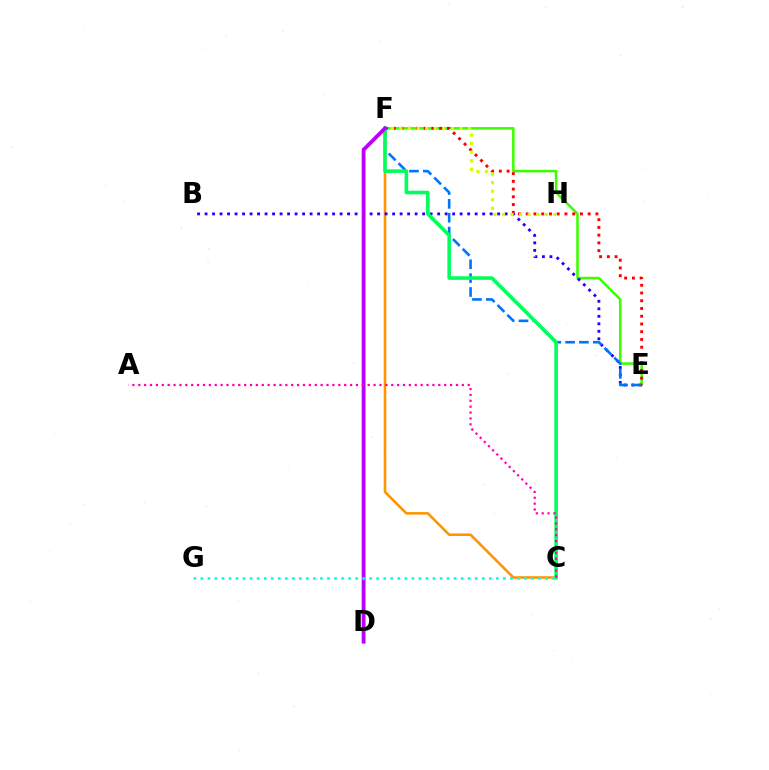{('C', 'F'): [{'color': '#ff9400', 'line_style': 'solid', 'thickness': 1.86}, {'color': '#00ff5c', 'line_style': 'solid', 'thickness': 2.58}], ('E', 'F'): [{'color': '#3dff00', 'line_style': 'solid', 'thickness': 1.83}, {'color': '#0074ff', 'line_style': 'dashed', 'thickness': 1.88}, {'color': '#ff0000', 'line_style': 'dotted', 'thickness': 2.1}], ('B', 'E'): [{'color': '#2500ff', 'line_style': 'dotted', 'thickness': 2.04}], ('D', 'F'): [{'color': '#b900ff', 'line_style': 'solid', 'thickness': 2.76}], ('A', 'C'): [{'color': '#ff00ac', 'line_style': 'dotted', 'thickness': 1.6}], ('F', 'H'): [{'color': '#d1ff00', 'line_style': 'dotted', 'thickness': 2.33}], ('C', 'G'): [{'color': '#00fff6', 'line_style': 'dotted', 'thickness': 1.91}]}